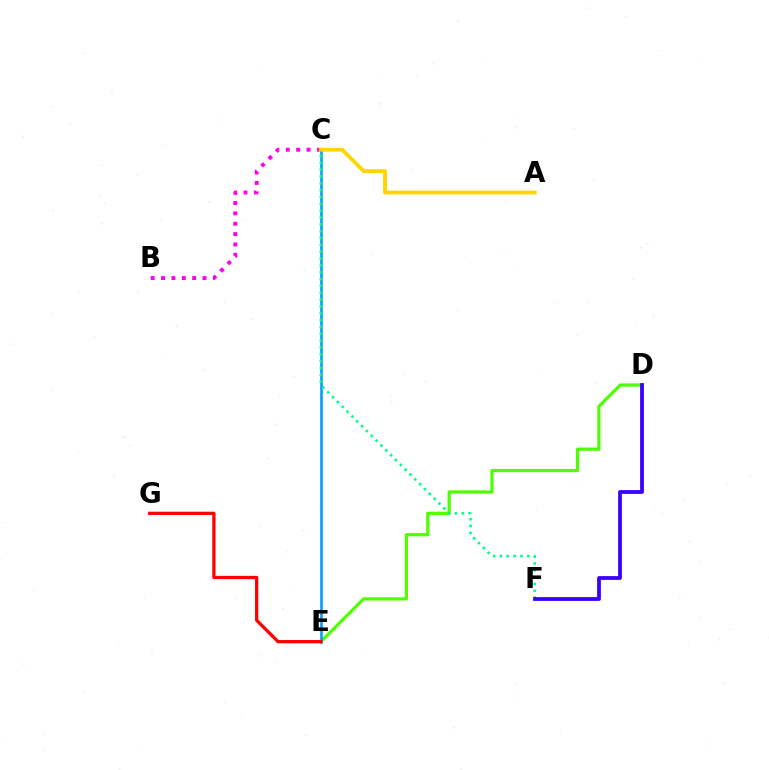{('D', 'E'): [{'color': '#4fff00', 'line_style': 'solid', 'thickness': 2.31}], ('C', 'E'): [{'color': '#009eff', 'line_style': 'solid', 'thickness': 1.89}], ('C', 'F'): [{'color': '#00ff86', 'line_style': 'dotted', 'thickness': 1.86}], ('B', 'C'): [{'color': '#ff00ed', 'line_style': 'dotted', 'thickness': 2.82}], ('D', 'F'): [{'color': '#3700ff', 'line_style': 'solid', 'thickness': 2.72}], ('A', 'C'): [{'color': '#ffd500', 'line_style': 'solid', 'thickness': 2.75}], ('E', 'G'): [{'color': '#ff0000', 'line_style': 'solid', 'thickness': 2.36}]}